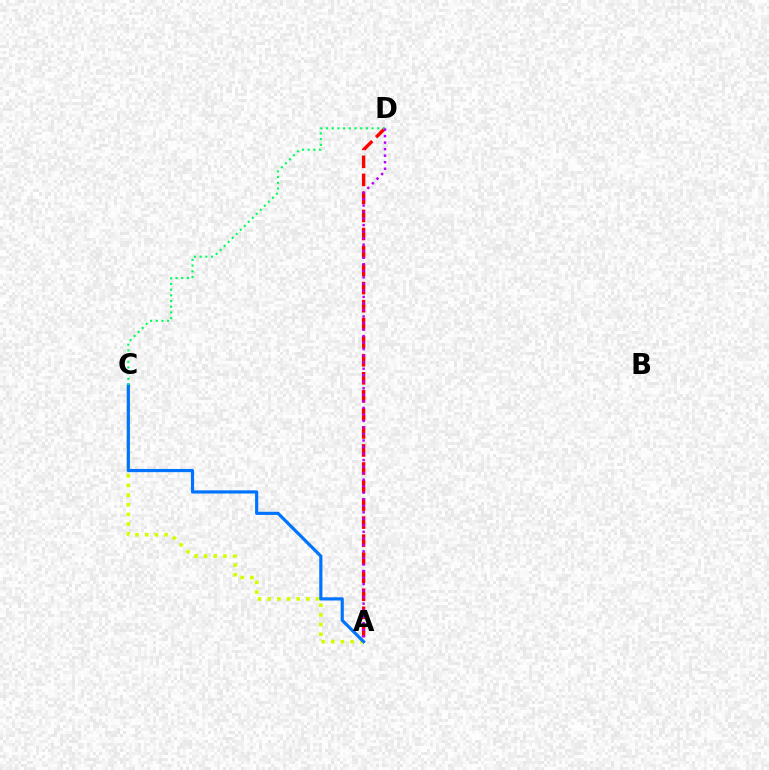{('A', 'C'): [{'color': '#d1ff00', 'line_style': 'dotted', 'thickness': 2.63}, {'color': '#0074ff', 'line_style': 'solid', 'thickness': 2.29}], ('A', 'D'): [{'color': '#ff0000', 'line_style': 'dashed', 'thickness': 2.45}, {'color': '#b900ff', 'line_style': 'dotted', 'thickness': 1.77}], ('C', 'D'): [{'color': '#00ff5c', 'line_style': 'dotted', 'thickness': 1.54}]}